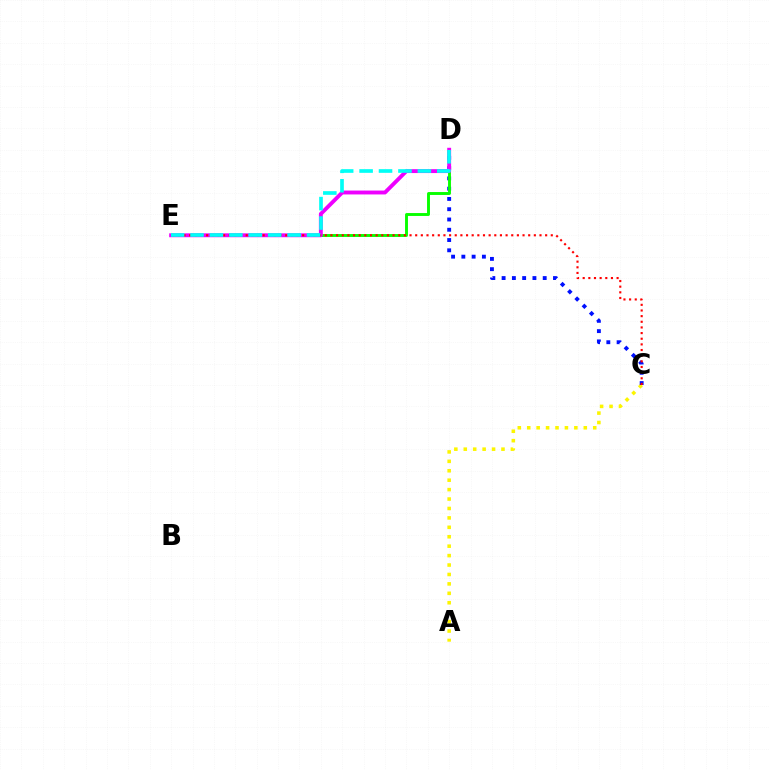{('A', 'C'): [{'color': '#fcf500', 'line_style': 'dotted', 'thickness': 2.56}], ('C', 'D'): [{'color': '#0010ff', 'line_style': 'dotted', 'thickness': 2.79}], ('D', 'E'): [{'color': '#08ff00', 'line_style': 'solid', 'thickness': 2.09}, {'color': '#ee00ff', 'line_style': 'solid', 'thickness': 2.8}, {'color': '#00fff6', 'line_style': 'dashed', 'thickness': 2.64}], ('C', 'E'): [{'color': '#ff0000', 'line_style': 'dotted', 'thickness': 1.54}]}